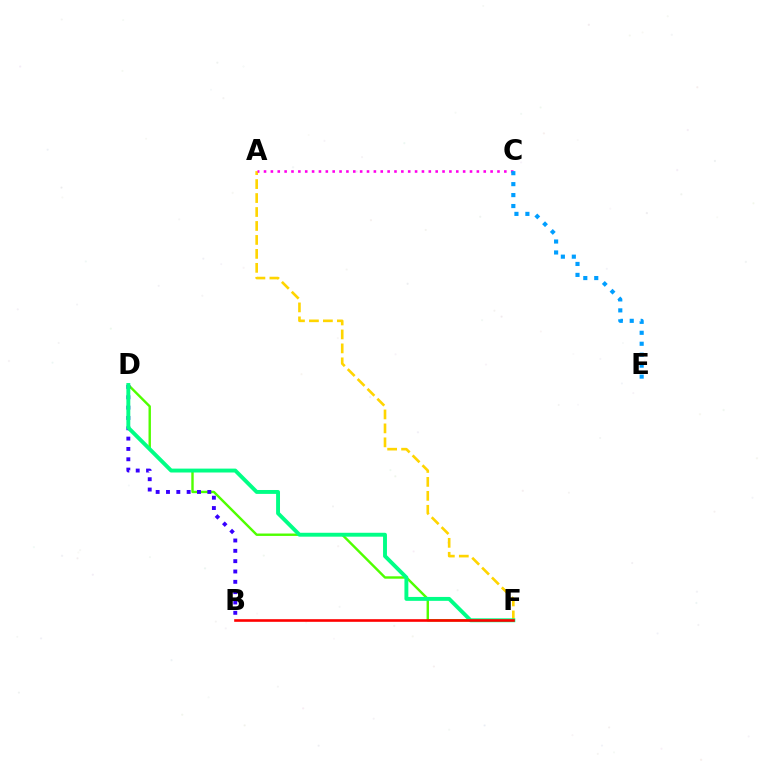{('D', 'F'): [{'color': '#4fff00', 'line_style': 'solid', 'thickness': 1.74}, {'color': '#00ff86', 'line_style': 'solid', 'thickness': 2.81}], ('B', 'D'): [{'color': '#3700ff', 'line_style': 'dotted', 'thickness': 2.81}], ('A', 'F'): [{'color': '#ffd500', 'line_style': 'dashed', 'thickness': 1.9}], ('A', 'C'): [{'color': '#ff00ed', 'line_style': 'dotted', 'thickness': 1.87}], ('C', 'E'): [{'color': '#009eff', 'line_style': 'dotted', 'thickness': 2.98}], ('B', 'F'): [{'color': '#ff0000', 'line_style': 'solid', 'thickness': 1.89}]}